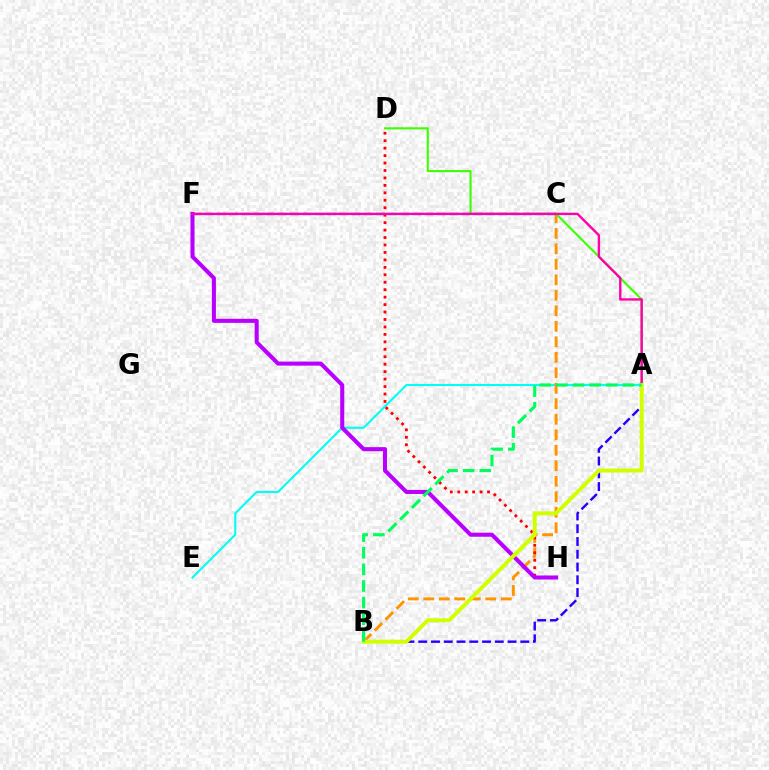{('A', 'E'): [{'color': '#00fff6', 'line_style': 'solid', 'thickness': 1.5}], ('A', 'B'): [{'color': '#2500ff', 'line_style': 'dashed', 'thickness': 1.73}, {'color': '#d1ff00', 'line_style': 'solid', 'thickness': 2.86}, {'color': '#00ff5c', 'line_style': 'dashed', 'thickness': 2.26}], ('B', 'C'): [{'color': '#ff9400', 'line_style': 'dashed', 'thickness': 2.11}], ('A', 'D'): [{'color': '#3dff00', 'line_style': 'solid', 'thickness': 1.52}], ('C', 'F'): [{'color': '#0074ff', 'line_style': 'dashed', 'thickness': 1.66}], ('D', 'H'): [{'color': '#ff0000', 'line_style': 'dotted', 'thickness': 2.02}], ('F', 'H'): [{'color': '#b900ff', 'line_style': 'solid', 'thickness': 2.92}], ('A', 'F'): [{'color': '#ff00ac', 'line_style': 'solid', 'thickness': 1.72}]}